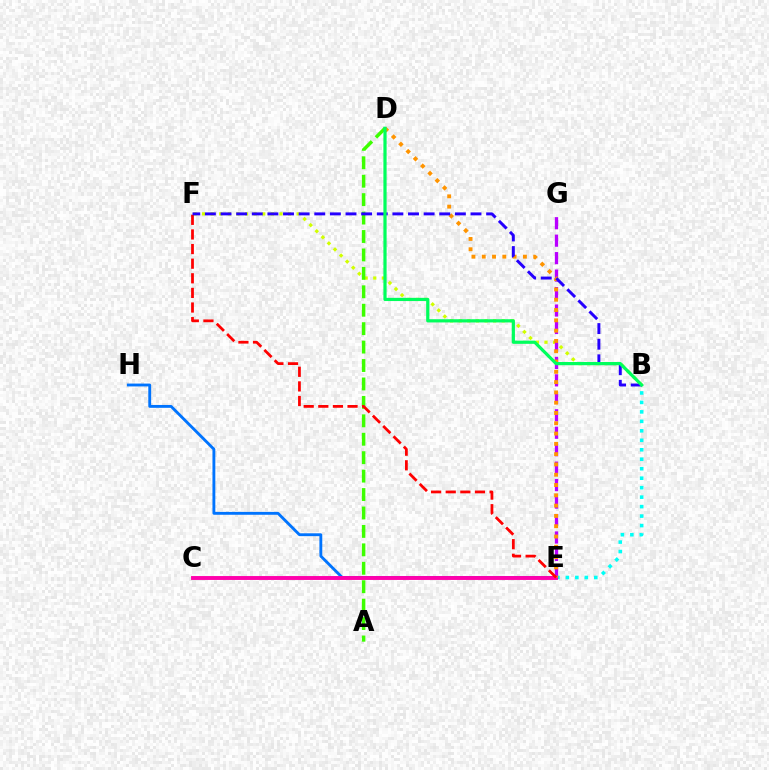{('B', 'F'): [{'color': '#d1ff00', 'line_style': 'dotted', 'thickness': 2.34}, {'color': '#2500ff', 'line_style': 'dashed', 'thickness': 2.12}], ('A', 'D'): [{'color': '#3dff00', 'line_style': 'dashed', 'thickness': 2.5}], ('B', 'E'): [{'color': '#00fff6', 'line_style': 'dotted', 'thickness': 2.57}], ('E', 'H'): [{'color': '#0074ff', 'line_style': 'solid', 'thickness': 2.06}], ('E', 'G'): [{'color': '#b900ff', 'line_style': 'dashed', 'thickness': 2.37}], ('C', 'E'): [{'color': '#ff00ac', 'line_style': 'solid', 'thickness': 2.81}], ('D', 'E'): [{'color': '#ff9400', 'line_style': 'dotted', 'thickness': 2.8}], ('E', 'F'): [{'color': '#ff0000', 'line_style': 'dashed', 'thickness': 1.99}], ('B', 'D'): [{'color': '#00ff5c', 'line_style': 'solid', 'thickness': 2.31}]}